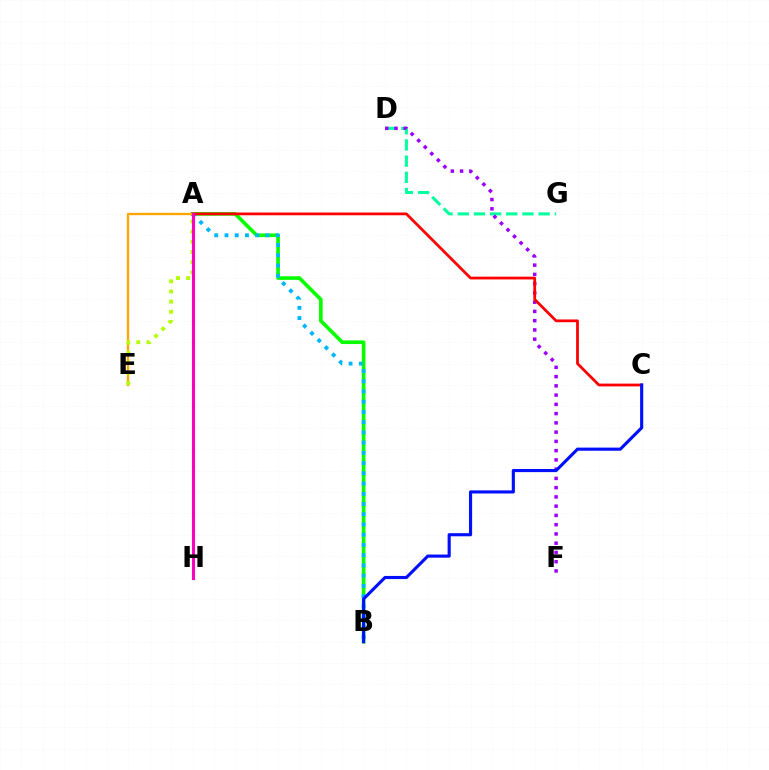{('A', 'B'): [{'color': '#08ff00', 'line_style': 'solid', 'thickness': 2.62}, {'color': '#00b5ff', 'line_style': 'dotted', 'thickness': 2.78}], ('D', 'G'): [{'color': '#00ff9d', 'line_style': 'dashed', 'thickness': 2.2}], ('D', 'F'): [{'color': '#9b00ff', 'line_style': 'dotted', 'thickness': 2.51}], ('A', 'C'): [{'color': '#ff0000', 'line_style': 'solid', 'thickness': 1.99}], ('A', 'E'): [{'color': '#ffa500', 'line_style': 'solid', 'thickness': 1.68}, {'color': '#b3ff00', 'line_style': 'dotted', 'thickness': 2.76}], ('A', 'H'): [{'color': '#ff00bd', 'line_style': 'solid', 'thickness': 2.24}], ('B', 'C'): [{'color': '#0010ff', 'line_style': 'solid', 'thickness': 2.25}]}